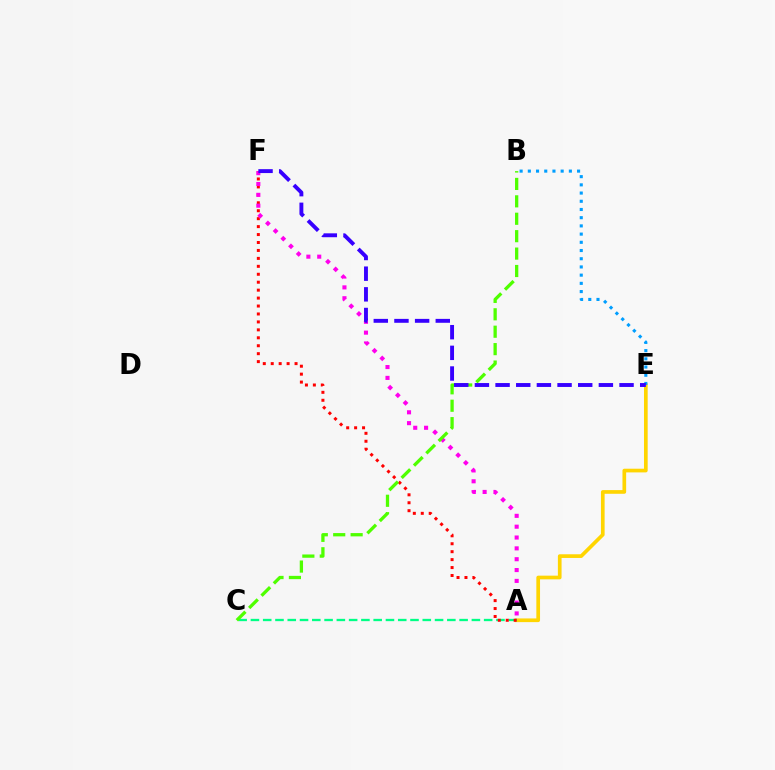{('A', 'E'): [{'color': '#ffd500', 'line_style': 'solid', 'thickness': 2.65}], ('A', 'C'): [{'color': '#00ff86', 'line_style': 'dashed', 'thickness': 1.67}], ('A', 'F'): [{'color': '#ff0000', 'line_style': 'dotted', 'thickness': 2.16}, {'color': '#ff00ed', 'line_style': 'dotted', 'thickness': 2.95}], ('B', 'C'): [{'color': '#4fff00', 'line_style': 'dashed', 'thickness': 2.37}], ('B', 'E'): [{'color': '#009eff', 'line_style': 'dotted', 'thickness': 2.23}], ('E', 'F'): [{'color': '#3700ff', 'line_style': 'dashed', 'thickness': 2.81}]}